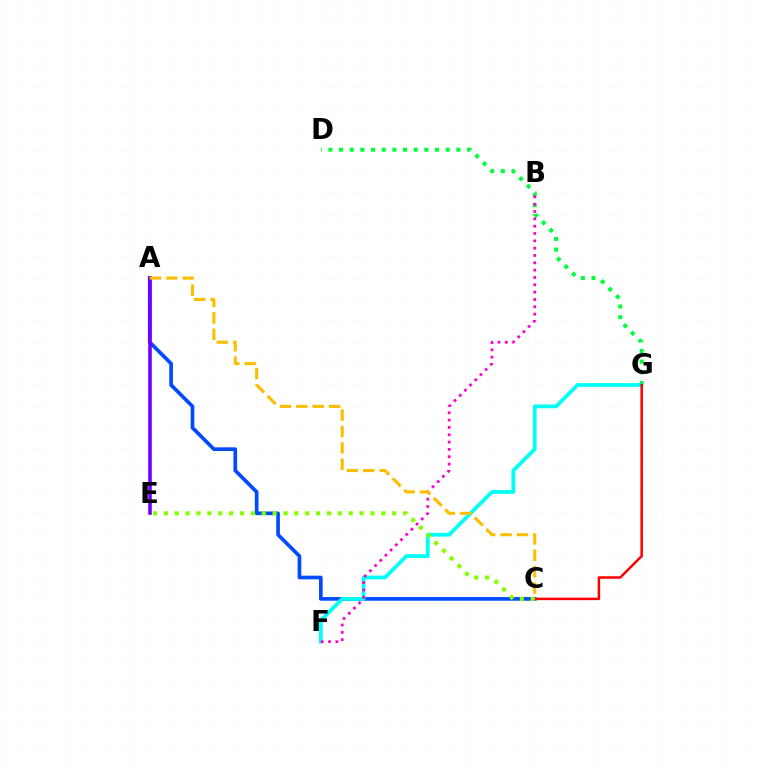{('A', 'C'): [{'color': '#004bff', 'line_style': 'solid', 'thickness': 2.65}, {'color': '#ffbd00', 'line_style': 'dashed', 'thickness': 2.23}], ('A', 'E'): [{'color': '#7200ff', 'line_style': 'solid', 'thickness': 2.6}], ('D', 'G'): [{'color': '#00ff39', 'line_style': 'dotted', 'thickness': 2.9}], ('F', 'G'): [{'color': '#00fff6', 'line_style': 'solid', 'thickness': 2.72}], ('B', 'F'): [{'color': '#ff00cf', 'line_style': 'dotted', 'thickness': 1.99}], ('C', 'G'): [{'color': '#ff0000', 'line_style': 'solid', 'thickness': 1.81}], ('C', 'E'): [{'color': '#84ff00', 'line_style': 'dotted', 'thickness': 2.95}]}